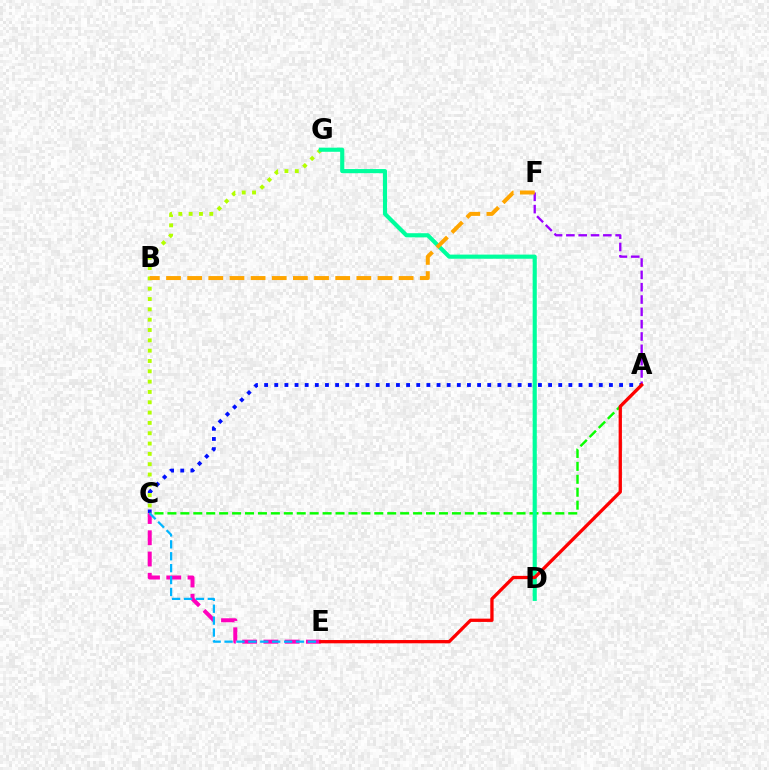{('A', 'F'): [{'color': '#9b00ff', 'line_style': 'dashed', 'thickness': 1.67}], ('A', 'C'): [{'color': '#0010ff', 'line_style': 'dotted', 'thickness': 2.76}, {'color': '#08ff00', 'line_style': 'dashed', 'thickness': 1.76}], ('C', 'E'): [{'color': '#ff00bd', 'line_style': 'dashed', 'thickness': 2.89}, {'color': '#00b5ff', 'line_style': 'dashed', 'thickness': 1.62}], ('C', 'G'): [{'color': '#b3ff00', 'line_style': 'dotted', 'thickness': 2.8}], ('D', 'G'): [{'color': '#00ff9d', 'line_style': 'solid', 'thickness': 2.98}], ('A', 'E'): [{'color': '#ff0000', 'line_style': 'solid', 'thickness': 2.37}], ('B', 'F'): [{'color': '#ffa500', 'line_style': 'dashed', 'thickness': 2.87}]}